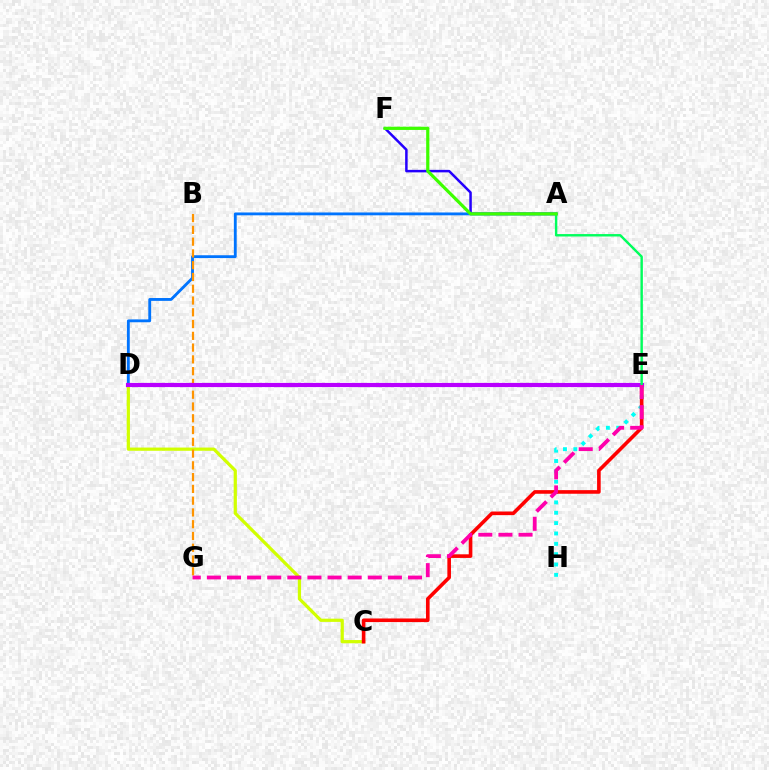{('A', 'F'): [{'color': '#2500ff', 'line_style': 'solid', 'thickness': 1.8}, {'color': '#3dff00', 'line_style': 'solid', 'thickness': 2.31}], ('A', 'D'): [{'color': '#0074ff', 'line_style': 'solid', 'thickness': 2.05}], ('E', 'H'): [{'color': '#00fff6', 'line_style': 'dotted', 'thickness': 2.81}], ('C', 'D'): [{'color': '#d1ff00', 'line_style': 'solid', 'thickness': 2.32}], ('C', 'E'): [{'color': '#ff0000', 'line_style': 'solid', 'thickness': 2.6}], ('B', 'G'): [{'color': '#ff9400', 'line_style': 'dashed', 'thickness': 1.6}], ('D', 'E'): [{'color': '#b900ff', 'line_style': 'solid', 'thickness': 2.98}], ('A', 'E'): [{'color': '#00ff5c', 'line_style': 'solid', 'thickness': 1.74}], ('E', 'G'): [{'color': '#ff00ac', 'line_style': 'dashed', 'thickness': 2.73}]}